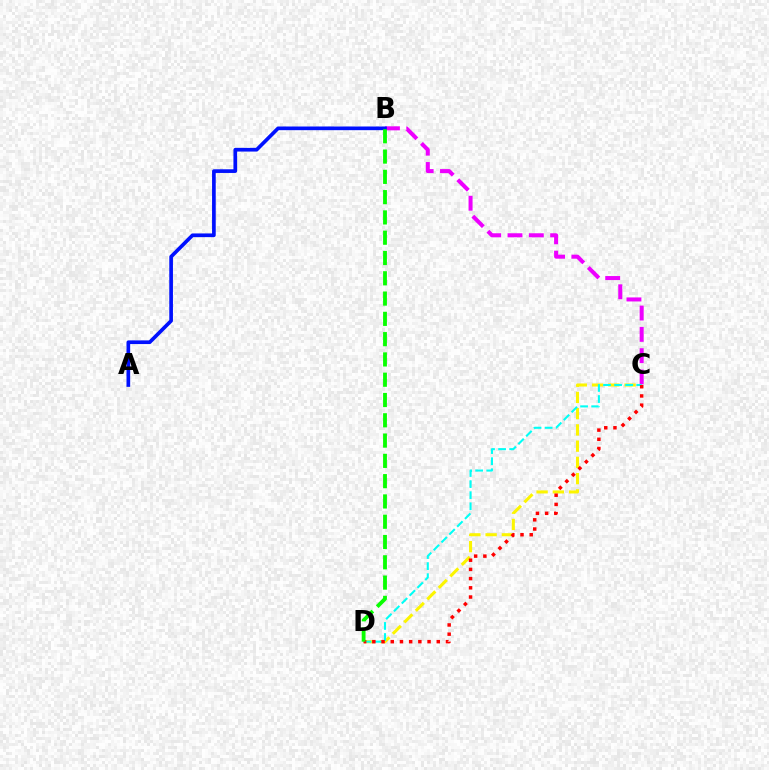{('C', 'D'): [{'color': '#fcf500', 'line_style': 'dashed', 'thickness': 2.21}, {'color': '#00fff6', 'line_style': 'dashed', 'thickness': 1.51}, {'color': '#ff0000', 'line_style': 'dotted', 'thickness': 2.5}], ('B', 'C'): [{'color': '#ee00ff', 'line_style': 'dashed', 'thickness': 2.9}], ('A', 'B'): [{'color': '#0010ff', 'line_style': 'solid', 'thickness': 2.65}], ('B', 'D'): [{'color': '#08ff00', 'line_style': 'dashed', 'thickness': 2.76}]}